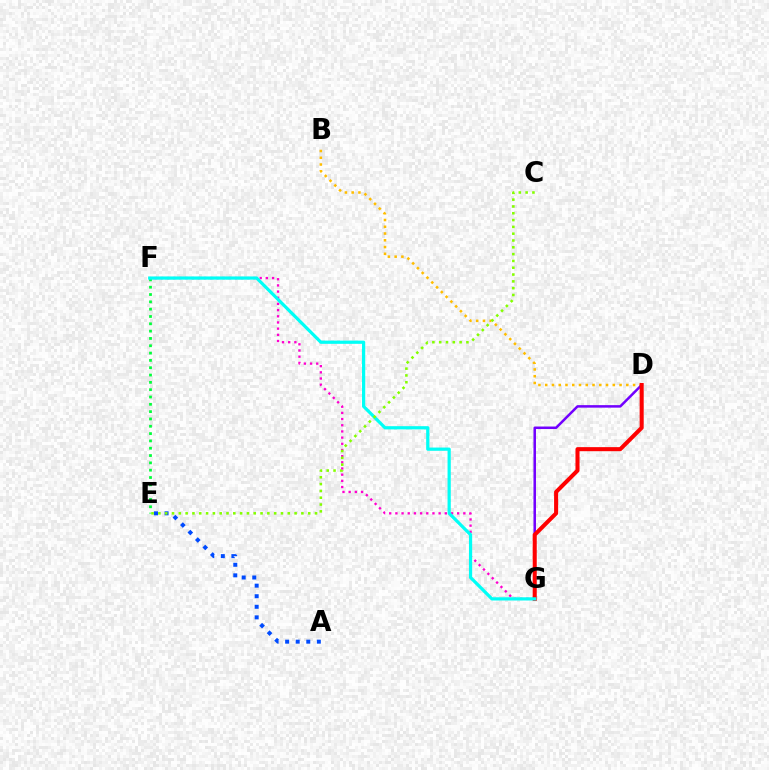{('A', 'E'): [{'color': '#004bff', 'line_style': 'dotted', 'thickness': 2.87}], ('F', 'G'): [{'color': '#ff00cf', 'line_style': 'dotted', 'thickness': 1.68}, {'color': '#00fff6', 'line_style': 'solid', 'thickness': 2.31}], ('E', 'F'): [{'color': '#00ff39', 'line_style': 'dotted', 'thickness': 1.99}], ('B', 'D'): [{'color': '#ffbd00', 'line_style': 'dotted', 'thickness': 1.84}], ('D', 'G'): [{'color': '#7200ff', 'line_style': 'solid', 'thickness': 1.81}, {'color': '#ff0000', 'line_style': 'solid', 'thickness': 2.92}], ('C', 'E'): [{'color': '#84ff00', 'line_style': 'dotted', 'thickness': 1.85}]}